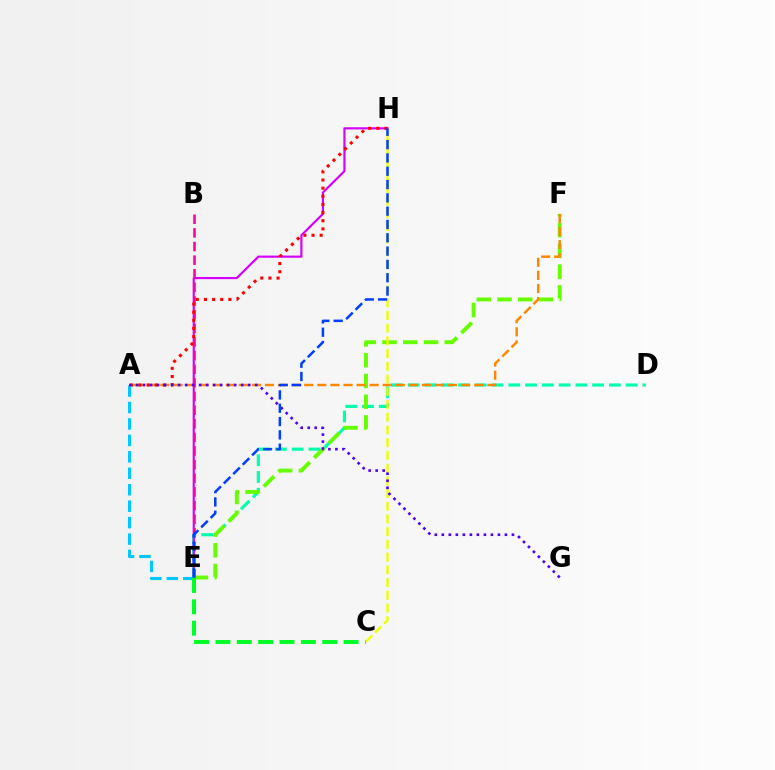{('D', 'E'): [{'color': '#00ffaf', 'line_style': 'dashed', 'thickness': 2.28}], ('E', 'H'): [{'color': '#d600ff', 'line_style': 'solid', 'thickness': 1.56}, {'color': '#003fff', 'line_style': 'dashed', 'thickness': 1.81}], ('E', 'F'): [{'color': '#66ff00', 'line_style': 'dashed', 'thickness': 2.82}], ('A', 'F'): [{'color': '#ff8800', 'line_style': 'dashed', 'thickness': 1.78}], ('B', 'E'): [{'color': '#ff00a0', 'line_style': 'dashed', 'thickness': 1.85}], ('A', 'E'): [{'color': '#00c7ff', 'line_style': 'dashed', 'thickness': 2.23}], ('C', 'E'): [{'color': '#00ff27', 'line_style': 'dashed', 'thickness': 2.9}], ('C', 'H'): [{'color': '#eeff00', 'line_style': 'dashed', 'thickness': 1.73}], ('A', 'H'): [{'color': '#ff0000', 'line_style': 'dotted', 'thickness': 2.21}], ('A', 'G'): [{'color': '#4f00ff', 'line_style': 'dotted', 'thickness': 1.91}]}